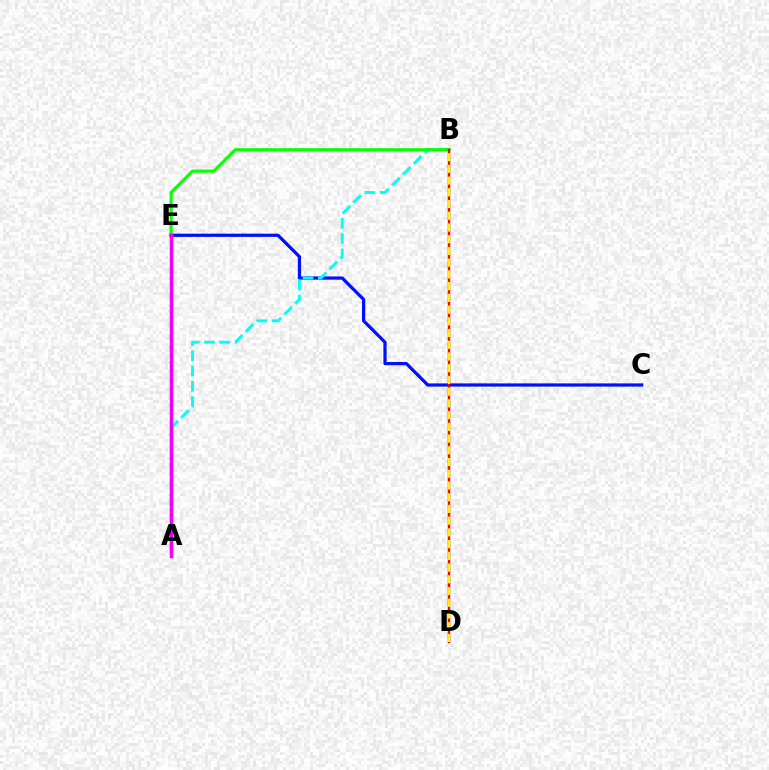{('C', 'E'): [{'color': '#0010ff', 'line_style': 'solid', 'thickness': 2.32}], ('A', 'B'): [{'color': '#00fff6', 'line_style': 'dashed', 'thickness': 2.08}], ('B', 'E'): [{'color': '#08ff00', 'line_style': 'solid', 'thickness': 2.23}], ('B', 'D'): [{'color': '#ff0000', 'line_style': 'solid', 'thickness': 1.75}, {'color': '#fcf500', 'line_style': 'dashed', 'thickness': 1.59}], ('A', 'E'): [{'color': '#ee00ff', 'line_style': 'solid', 'thickness': 2.51}]}